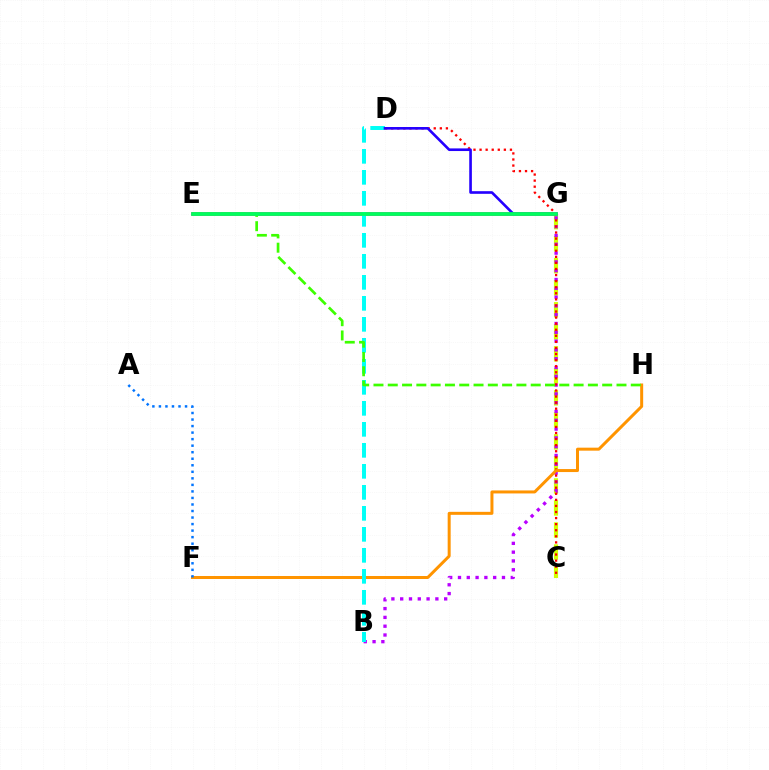{('C', 'G'): [{'color': '#d1ff00', 'line_style': 'dashed', 'thickness': 2.99}], ('E', 'G'): [{'color': '#ff00ac', 'line_style': 'solid', 'thickness': 2.54}, {'color': '#00ff5c', 'line_style': 'solid', 'thickness': 2.7}], ('B', 'G'): [{'color': '#b900ff', 'line_style': 'dotted', 'thickness': 2.39}], ('C', 'D'): [{'color': '#ff0000', 'line_style': 'dotted', 'thickness': 1.65}], ('F', 'H'): [{'color': '#ff9400', 'line_style': 'solid', 'thickness': 2.16}], ('B', 'D'): [{'color': '#00fff6', 'line_style': 'dashed', 'thickness': 2.85}], ('E', 'H'): [{'color': '#3dff00', 'line_style': 'dashed', 'thickness': 1.94}], ('D', 'G'): [{'color': '#2500ff', 'line_style': 'solid', 'thickness': 1.9}], ('A', 'F'): [{'color': '#0074ff', 'line_style': 'dotted', 'thickness': 1.78}]}